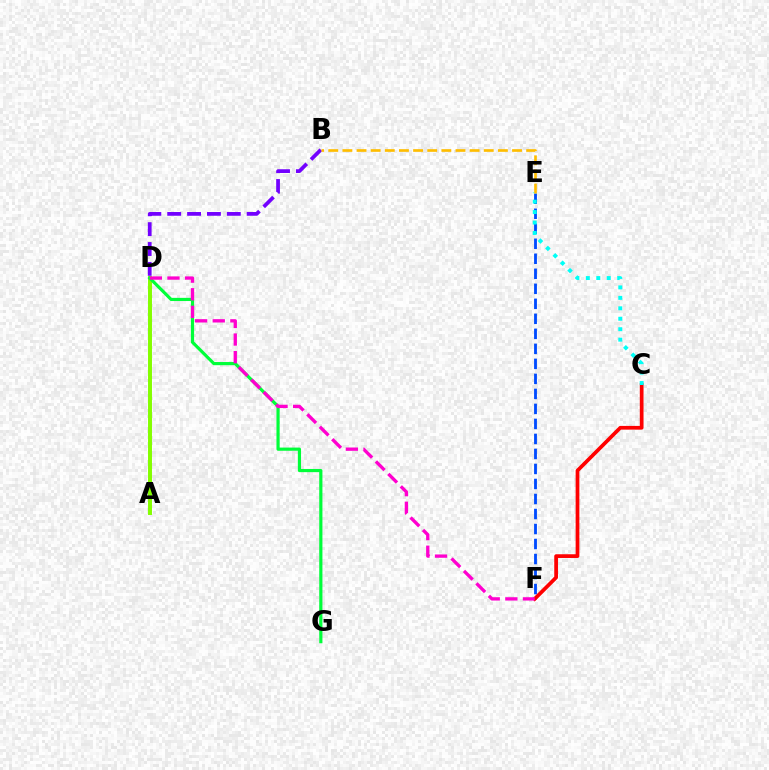{('A', 'D'): [{'color': '#84ff00', 'line_style': 'solid', 'thickness': 2.85}], ('E', 'F'): [{'color': '#004bff', 'line_style': 'dashed', 'thickness': 2.04}], ('C', 'F'): [{'color': '#ff0000', 'line_style': 'solid', 'thickness': 2.68}], ('D', 'G'): [{'color': '#00ff39', 'line_style': 'solid', 'thickness': 2.29}], ('D', 'F'): [{'color': '#ff00cf', 'line_style': 'dashed', 'thickness': 2.39}], ('C', 'E'): [{'color': '#00fff6', 'line_style': 'dotted', 'thickness': 2.84}], ('B', 'D'): [{'color': '#7200ff', 'line_style': 'dashed', 'thickness': 2.7}], ('B', 'E'): [{'color': '#ffbd00', 'line_style': 'dashed', 'thickness': 1.92}]}